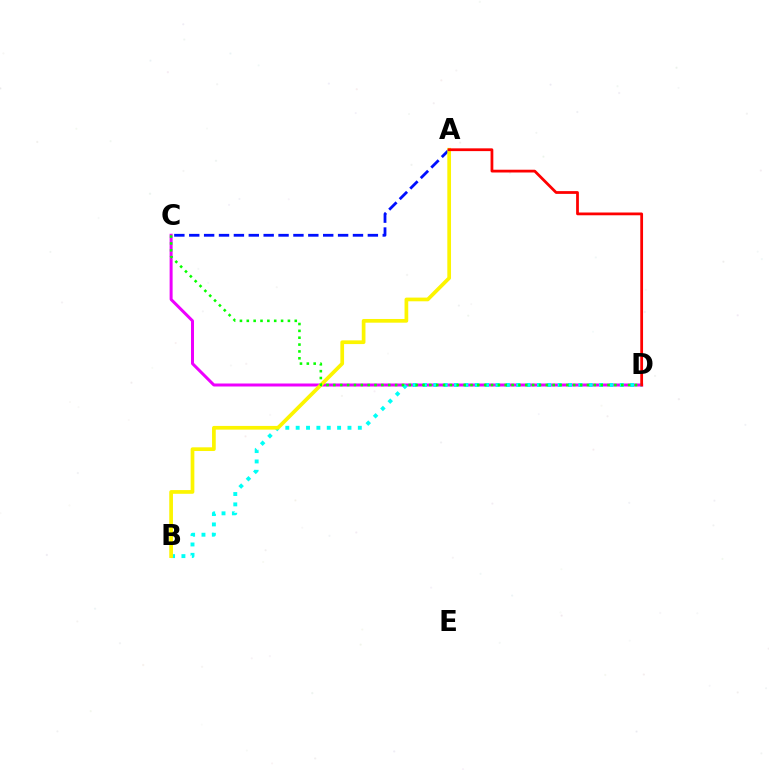{('A', 'C'): [{'color': '#0010ff', 'line_style': 'dashed', 'thickness': 2.02}], ('C', 'D'): [{'color': '#ee00ff', 'line_style': 'solid', 'thickness': 2.16}, {'color': '#08ff00', 'line_style': 'dotted', 'thickness': 1.86}], ('B', 'D'): [{'color': '#00fff6', 'line_style': 'dotted', 'thickness': 2.81}], ('A', 'B'): [{'color': '#fcf500', 'line_style': 'solid', 'thickness': 2.67}], ('A', 'D'): [{'color': '#ff0000', 'line_style': 'solid', 'thickness': 1.99}]}